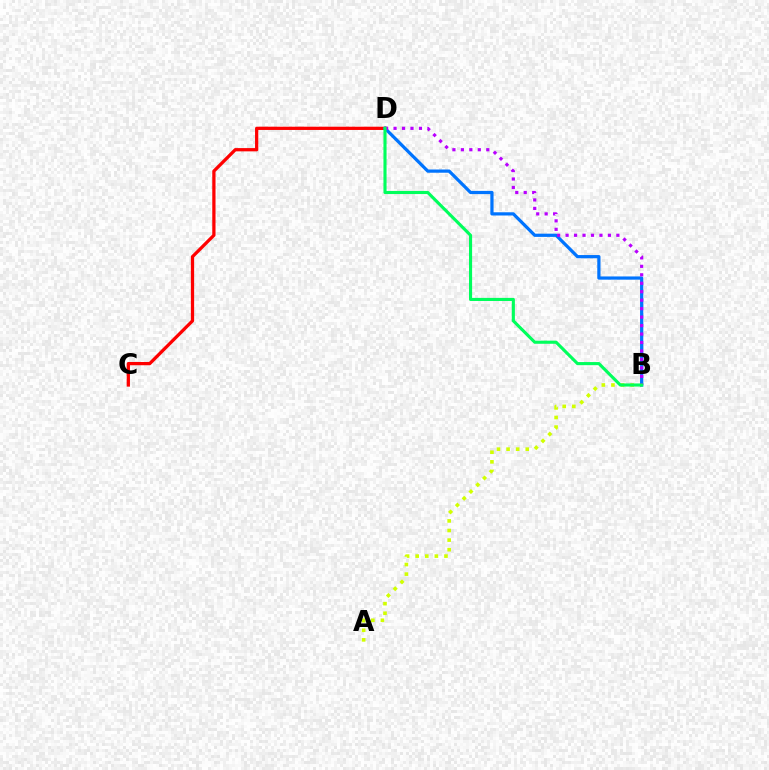{('C', 'D'): [{'color': '#ff0000', 'line_style': 'solid', 'thickness': 2.34}], ('A', 'B'): [{'color': '#d1ff00', 'line_style': 'dotted', 'thickness': 2.61}], ('B', 'D'): [{'color': '#0074ff', 'line_style': 'solid', 'thickness': 2.32}, {'color': '#b900ff', 'line_style': 'dotted', 'thickness': 2.3}, {'color': '#00ff5c', 'line_style': 'solid', 'thickness': 2.24}]}